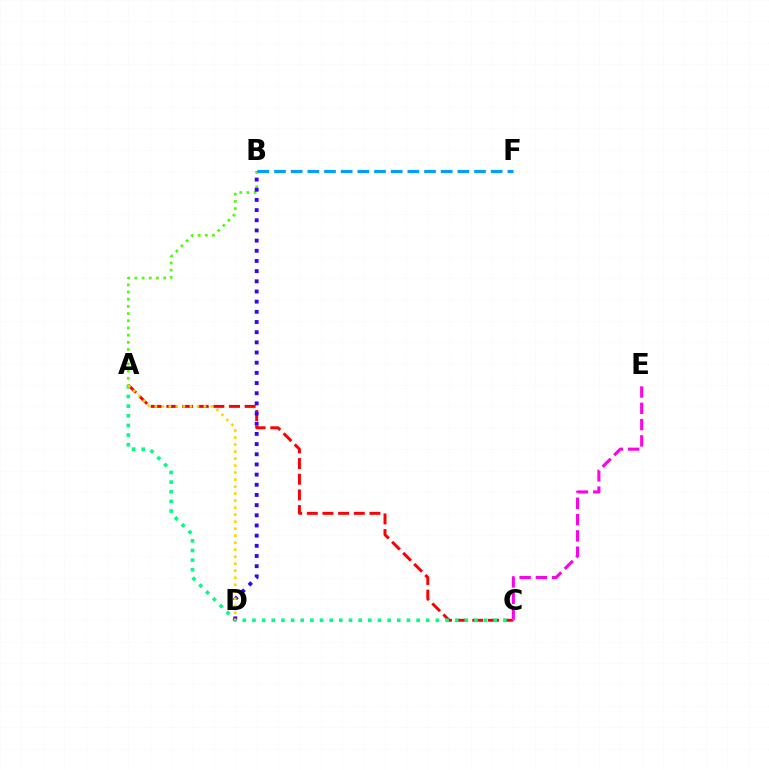{('A', 'B'): [{'color': '#4fff00', 'line_style': 'dotted', 'thickness': 1.95}], ('A', 'C'): [{'color': '#ff0000', 'line_style': 'dashed', 'thickness': 2.13}, {'color': '#00ff86', 'line_style': 'dotted', 'thickness': 2.62}], ('B', 'F'): [{'color': '#009eff', 'line_style': 'dashed', 'thickness': 2.26}], ('C', 'E'): [{'color': '#ff00ed', 'line_style': 'dashed', 'thickness': 2.21}], ('B', 'D'): [{'color': '#3700ff', 'line_style': 'dotted', 'thickness': 2.76}], ('A', 'D'): [{'color': '#ffd500', 'line_style': 'dotted', 'thickness': 1.9}]}